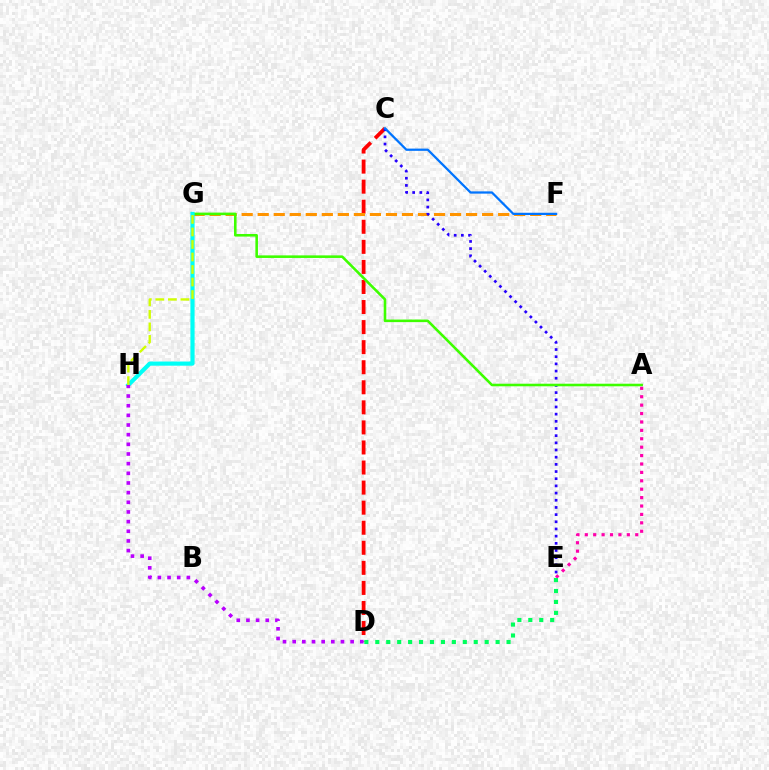{('C', 'D'): [{'color': '#ff0000', 'line_style': 'dashed', 'thickness': 2.73}], ('F', 'G'): [{'color': '#ff9400', 'line_style': 'dashed', 'thickness': 2.18}], ('C', 'E'): [{'color': '#2500ff', 'line_style': 'dotted', 'thickness': 1.95}], ('A', 'G'): [{'color': '#3dff00', 'line_style': 'solid', 'thickness': 1.86}], ('G', 'H'): [{'color': '#00fff6', 'line_style': 'solid', 'thickness': 3.0}, {'color': '#d1ff00', 'line_style': 'dashed', 'thickness': 1.7}], ('C', 'F'): [{'color': '#0074ff', 'line_style': 'solid', 'thickness': 1.62}], ('A', 'E'): [{'color': '#ff00ac', 'line_style': 'dotted', 'thickness': 2.28}], ('D', 'H'): [{'color': '#b900ff', 'line_style': 'dotted', 'thickness': 2.62}], ('D', 'E'): [{'color': '#00ff5c', 'line_style': 'dotted', 'thickness': 2.97}]}